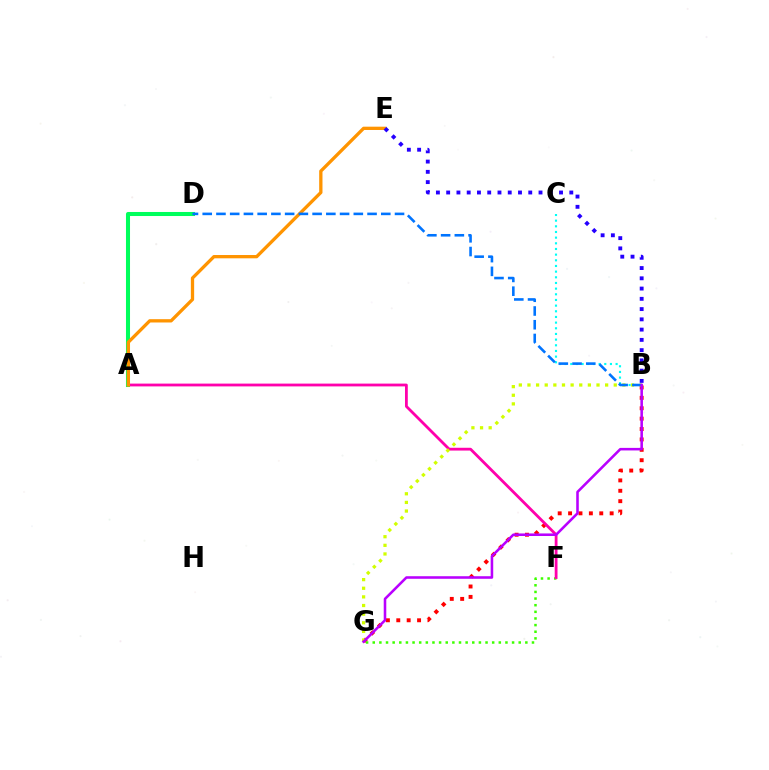{('B', 'G'): [{'color': '#ff0000', 'line_style': 'dotted', 'thickness': 2.82}, {'color': '#d1ff00', 'line_style': 'dotted', 'thickness': 2.34}, {'color': '#b900ff', 'line_style': 'solid', 'thickness': 1.85}], ('F', 'G'): [{'color': '#3dff00', 'line_style': 'dotted', 'thickness': 1.8}], ('B', 'C'): [{'color': '#00fff6', 'line_style': 'dotted', 'thickness': 1.54}], ('A', 'F'): [{'color': '#ff00ac', 'line_style': 'solid', 'thickness': 2.01}], ('A', 'D'): [{'color': '#00ff5c', 'line_style': 'solid', 'thickness': 2.91}], ('A', 'E'): [{'color': '#ff9400', 'line_style': 'solid', 'thickness': 2.38}], ('B', 'D'): [{'color': '#0074ff', 'line_style': 'dashed', 'thickness': 1.87}], ('B', 'E'): [{'color': '#2500ff', 'line_style': 'dotted', 'thickness': 2.79}]}